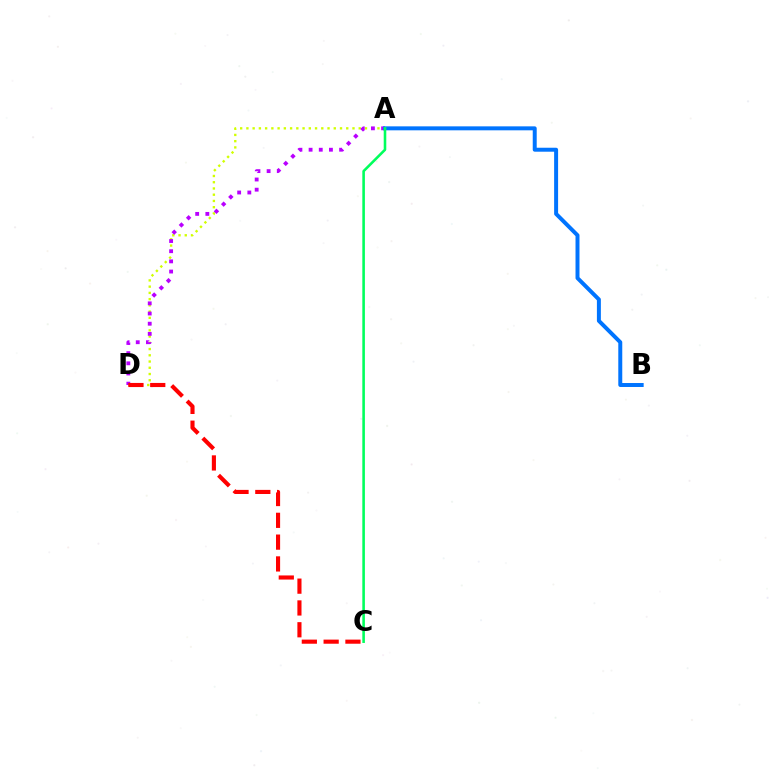{('A', 'D'): [{'color': '#d1ff00', 'line_style': 'dotted', 'thickness': 1.7}, {'color': '#b900ff', 'line_style': 'dotted', 'thickness': 2.76}], ('C', 'D'): [{'color': '#ff0000', 'line_style': 'dashed', 'thickness': 2.96}], ('A', 'B'): [{'color': '#0074ff', 'line_style': 'solid', 'thickness': 2.86}], ('A', 'C'): [{'color': '#00ff5c', 'line_style': 'solid', 'thickness': 1.86}]}